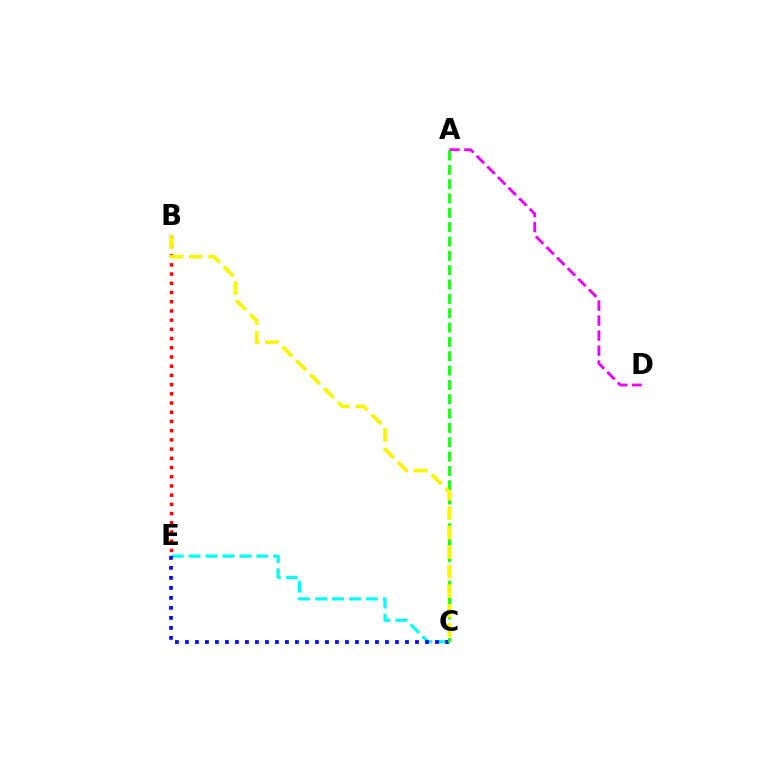{('C', 'E'): [{'color': '#00fff6', 'line_style': 'dashed', 'thickness': 2.3}, {'color': '#0010ff', 'line_style': 'dotted', 'thickness': 2.72}], ('A', 'D'): [{'color': '#ee00ff', 'line_style': 'dashed', 'thickness': 2.04}], ('A', 'C'): [{'color': '#08ff00', 'line_style': 'dashed', 'thickness': 1.95}], ('B', 'E'): [{'color': '#ff0000', 'line_style': 'dotted', 'thickness': 2.5}], ('B', 'C'): [{'color': '#fcf500', 'line_style': 'dashed', 'thickness': 2.65}]}